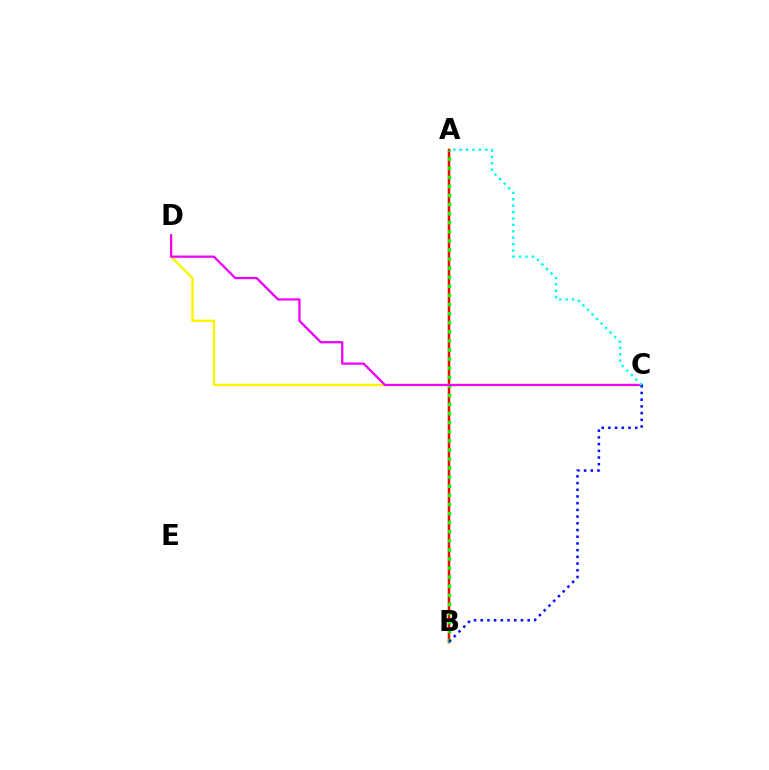{('A', 'B'): [{'color': '#ff0000', 'line_style': 'solid', 'thickness': 1.8}, {'color': '#08ff00', 'line_style': 'dotted', 'thickness': 2.47}], ('C', 'D'): [{'color': '#fcf500', 'line_style': 'solid', 'thickness': 1.73}, {'color': '#ee00ff', 'line_style': 'solid', 'thickness': 1.63}], ('B', 'C'): [{'color': '#0010ff', 'line_style': 'dotted', 'thickness': 1.82}], ('A', 'C'): [{'color': '#00fff6', 'line_style': 'dotted', 'thickness': 1.74}]}